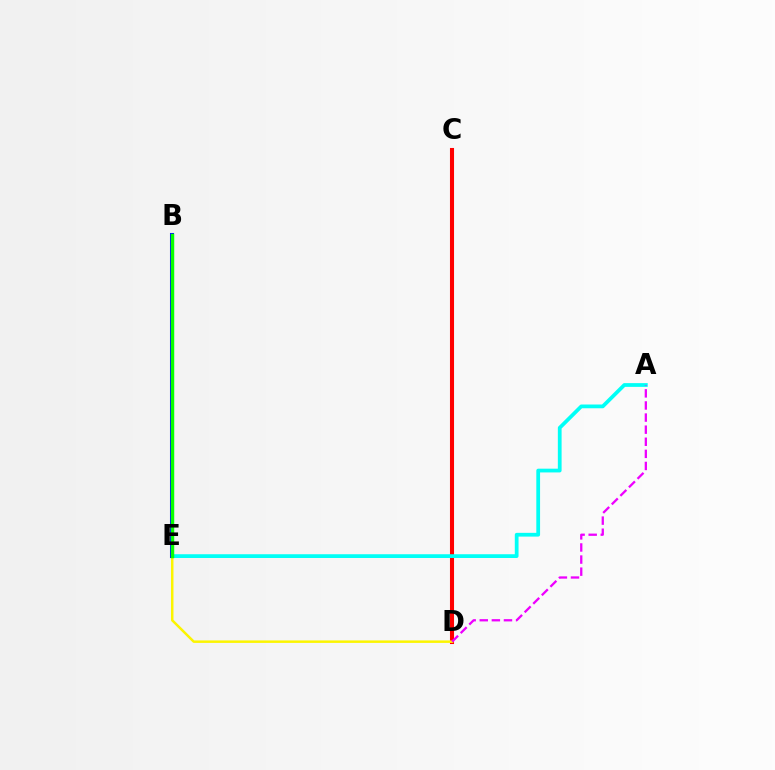{('C', 'D'): [{'color': '#ff0000', 'line_style': 'solid', 'thickness': 2.93}], ('D', 'E'): [{'color': '#fcf500', 'line_style': 'solid', 'thickness': 1.79}], ('A', 'E'): [{'color': '#00fff6', 'line_style': 'solid', 'thickness': 2.7}], ('B', 'E'): [{'color': '#0010ff', 'line_style': 'solid', 'thickness': 2.92}, {'color': '#08ff00', 'line_style': 'solid', 'thickness': 2.45}], ('A', 'D'): [{'color': '#ee00ff', 'line_style': 'dashed', 'thickness': 1.64}]}